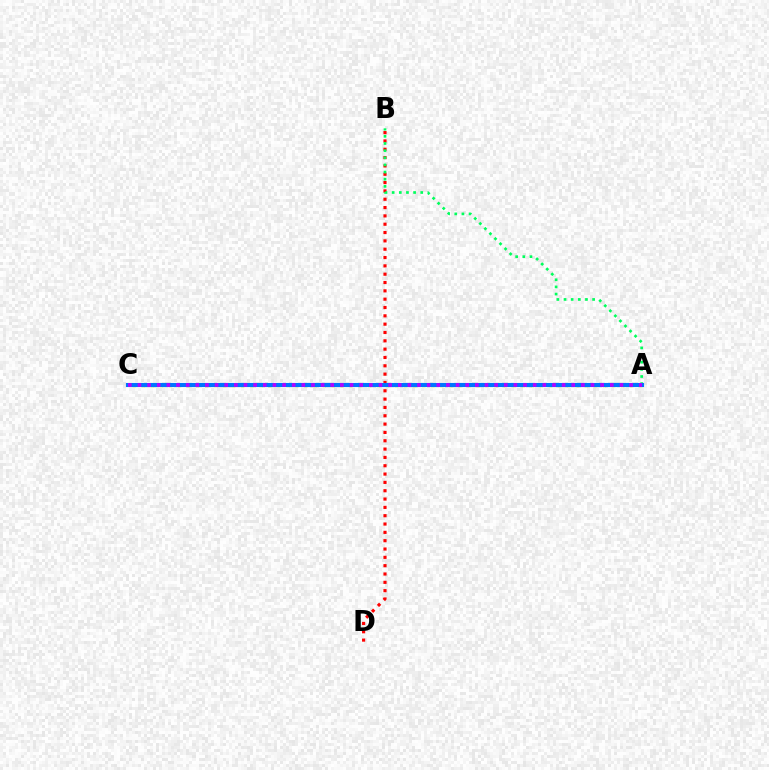{('A', 'C'): [{'color': '#d1ff00', 'line_style': 'dotted', 'thickness': 2.46}, {'color': '#0074ff', 'line_style': 'solid', 'thickness': 2.96}, {'color': '#b900ff', 'line_style': 'dotted', 'thickness': 2.62}], ('B', 'D'): [{'color': '#ff0000', 'line_style': 'dotted', 'thickness': 2.26}], ('A', 'B'): [{'color': '#00ff5c', 'line_style': 'dotted', 'thickness': 1.94}]}